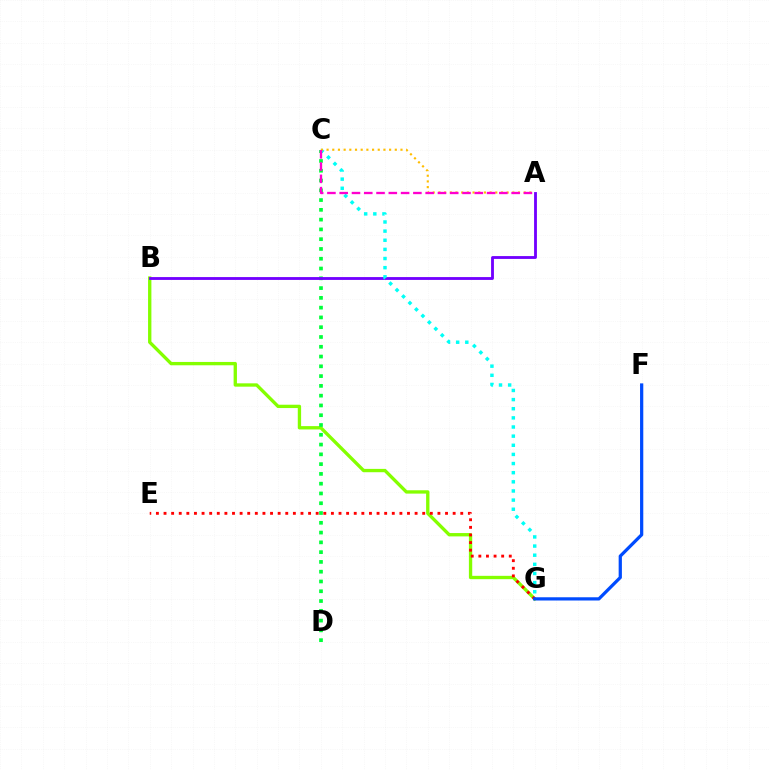{('B', 'G'): [{'color': '#84ff00', 'line_style': 'solid', 'thickness': 2.4}], ('C', 'D'): [{'color': '#00ff39', 'line_style': 'dotted', 'thickness': 2.66}], ('E', 'G'): [{'color': '#ff0000', 'line_style': 'dotted', 'thickness': 2.07}], ('A', 'B'): [{'color': '#7200ff', 'line_style': 'solid', 'thickness': 2.04}], ('F', 'G'): [{'color': '#004bff', 'line_style': 'solid', 'thickness': 2.33}], ('C', 'G'): [{'color': '#00fff6', 'line_style': 'dotted', 'thickness': 2.48}], ('A', 'C'): [{'color': '#ffbd00', 'line_style': 'dotted', 'thickness': 1.54}, {'color': '#ff00cf', 'line_style': 'dashed', 'thickness': 1.67}]}